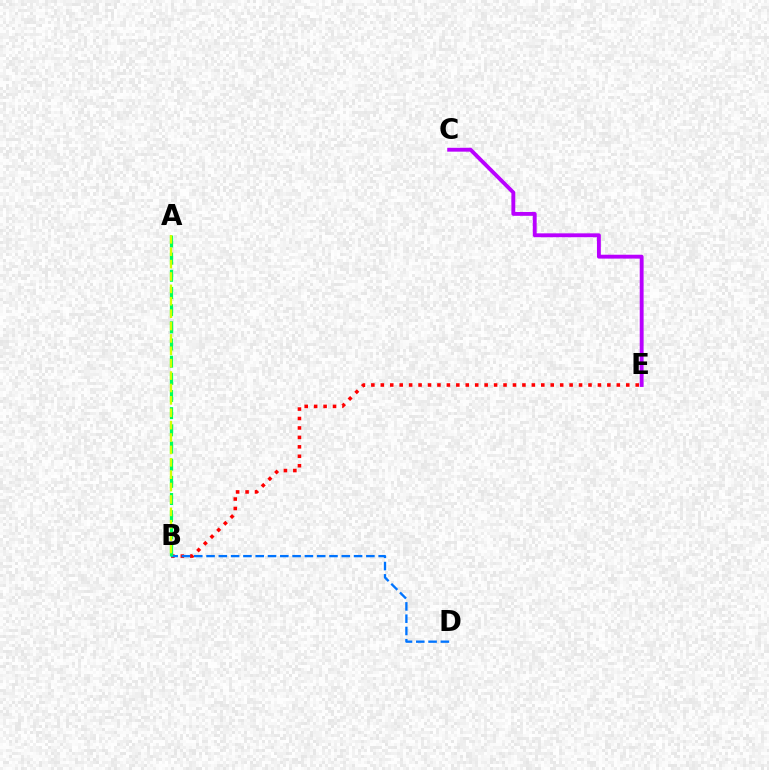{('B', 'E'): [{'color': '#ff0000', 'line_style': 'dotted', 'thickness': 2.56}], ('B', 'D'): [{'color': '#0074ff', 'line_style': 'dashed', 'thickness': 1.67}], ('C', 'E'): [{'color': '#b900ff', 'line_style': 'solid', 'thickness': 2.79}], ('A', 'B'): [{'color': '#00ff5c', 'line_style': 'dashed', 'thickness': 2.33}, {'color': '#d1ff00', 'line_style': 'dashed', 'thickness': 1.68}]}